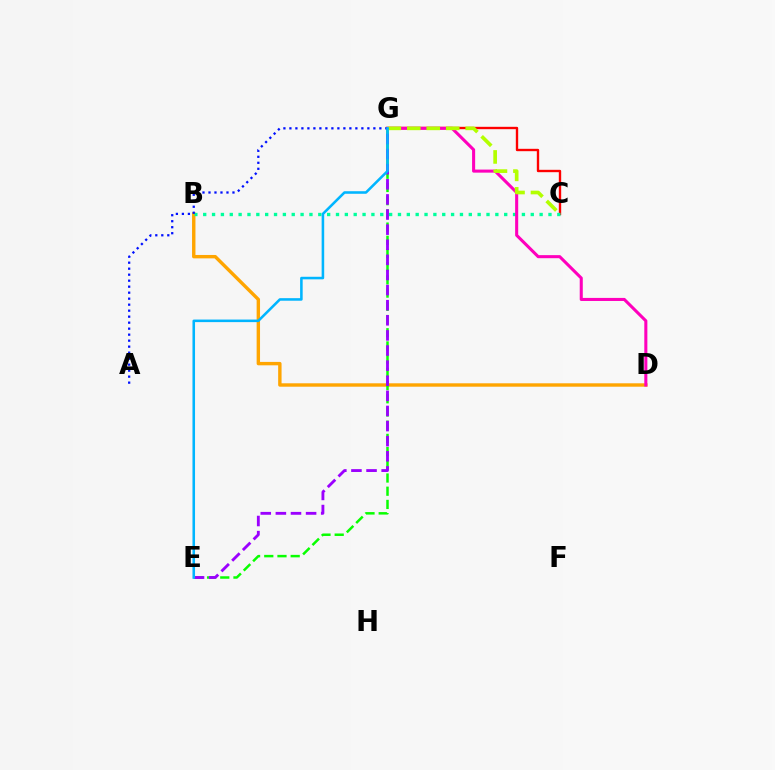{('C', 'G'): [{'color': '#ff0000', 'line_style': 'solid', 'thickness': 1.71}, {'color': '#b3ff00', 'line_style': 'dashed', 'thickness': 2.65}], ('B', 'D'): [{'color': '#ffa500', 'line_style': 'solid', 'thickness': 2.45}], ('B', 'C'): [{'color': '#00ff9d', 'line_style': 'dotted', 'thickness': 2.41}], ('E', 'G'): [{'color': '#08ff00', 'line_style': 'dashed', 'thickness': 1.79}, {'color': '#9b00ff', 'line_style': 'dashed', 'thickness': 2.05}, {'color': '#00b5ff', 'line_style': 'solid', 'thickness': 1.84}], ('D', 'G'): [{'color': '#ff00bd', 'line_style': 'solid', 'thickness': 2.2}], ('A', 'G'): [{'color': '#0010ff', 'line_style': 'dotted', 'thickness': 1.63}]}